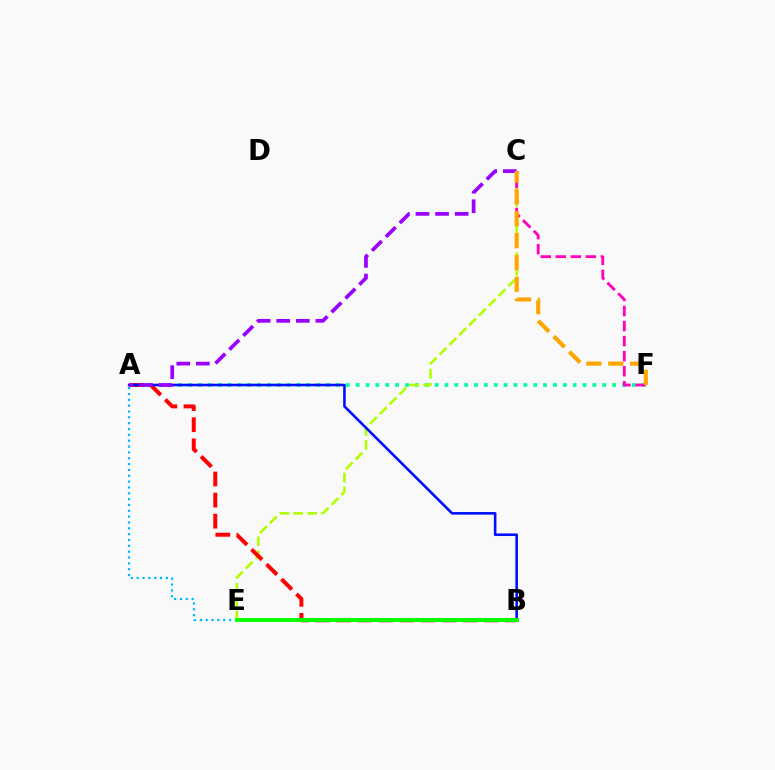{('A', 'F'): [{'color': '#00ff9d', 'line_style': 'dotted', 'thickness': 2.68}], ('C', 'E'): [{'color': '#b3ff00', 'line_style': 'dashed', 'thickness': 1.88}], ('A', 'B'): [{'color': '#ff0000', 'line_style': 'dashed', 'thickness': 2.86}, {'color': '#0010ff', 'line_style': 'solid', 'thickness': 1.87}], ('A', 'C'): [{'color': '#9b00ff', 'line_style': 'dashed', 'thickness': 2.66}], ('C', 'F'): [{'color': '#ff00bd', 'line_style': 'dashed', 'thickness': 2.04}, {'color': '#ffa500', 'line_style': 'dashed', 'thickness': 2.97}], ('A', 'E'): [{'color': '#00b5ff', 'line_style': 'dotted', 'thickness': 1.59}], ('B', 'E'): [{'color': '#08ff00', 'line_style': 'solid', 'thickness': 2.81}]}